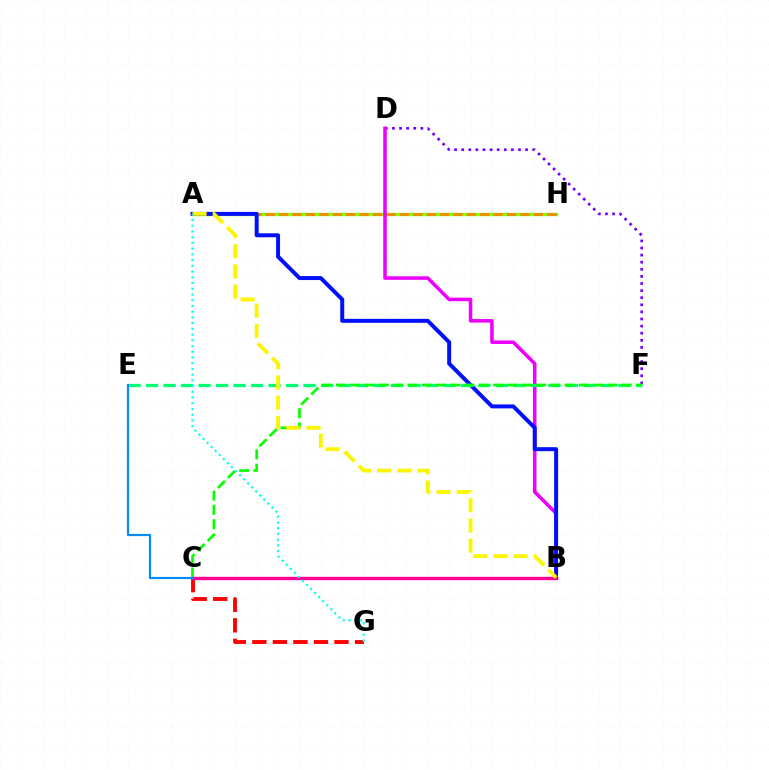{('D', 'F'): [{'color': '#7200ff', 'line_style': 'dotted', 'thickness': 1.93}], ('A', 'H'): [{'color': '#84ff00', 'line_style': 'solid', 'thickness': 2.43}, {'color': '#ff7c00', 'line_style': 'dashed', 'thickness': 1.82}], ('B', 'D'): [{'color': '#ee00ff', 'line_style': 'solid', 'thickness': 2.55}], ('C', 'G'): [{'color': '#ff0000', 'line_style': 'dashed', 'thickness': 2.79}], ('A', 'B'): [{'color': '#0010ff', 'line_style': 'solid', 'thickness': 2.86}, {'color': '#fcf500', 'line_style': 'dashed', 'thickness': 2.74}], ('E', 'F'): [{'color': '#00ff74', 'line_style': 'dashed', 'thickness': 2.38}], ('C', 'F'): [{'color': '#08ff00', 'line_style': 'dashed', 'thickness': 1.94}], ('B', 'C'): [{'color': '#ff0094', 'line_style': 'solid', 'thickness': 2.45}], ('C', 'E'): [{'color': '#008cff', 'line_style': 'solid', 'thickness': 1.58}], ('A', 'G'): [{'color': '#00fff6', 'line_style': 'dotted', 'thickness': 1.56}]}